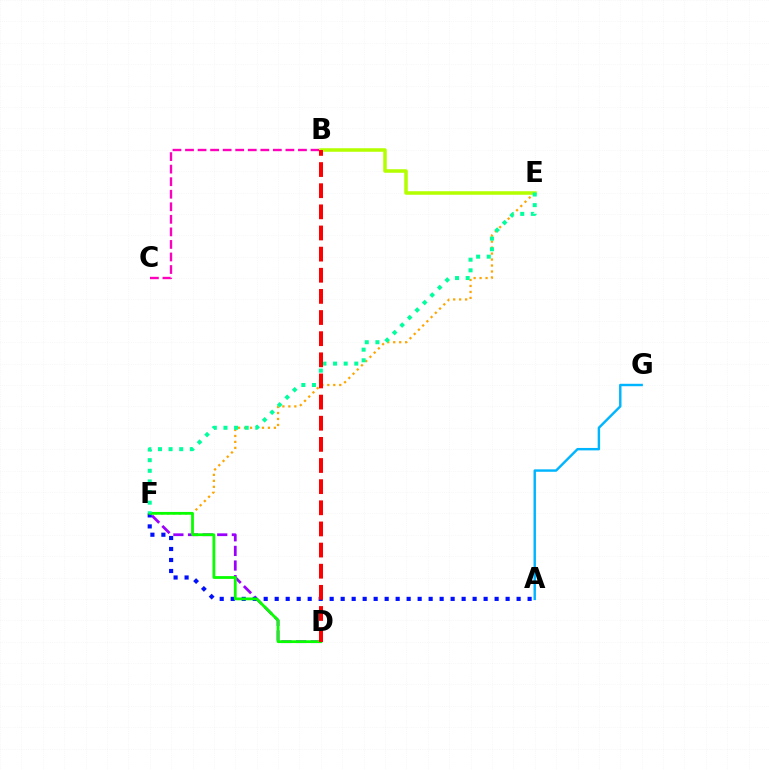{('D', 'F'): [{'color': '#9b00ff', 'line_style': 'dashed', 'thickness': 1.99}, {'color': '#08ff00', 'line_style': 'solid', 'thickness': 2.01}], ('A', 'F'): [{'color': '#0010ff', 'line_style': 'dotted', 'thickness': 2.99}], ('E', 'F'): [{'color': '#ffa500', 'line_style': 'dotted', 'thickness': 1.62}, {'color': '#00ff9d', 'line_style': 'dotted', 'thickness': 2.89}], ('B', 'C'): [{'color': '#ff00bd', 'line_style': 'dashed', 'thickness': 1.7}], ('B', 'E'): [{'color': '#b3ff00', 'line_style': 'solid', 'thickness': 2.53}], ('B', 'D'): [{'color': '#ff0000', 'line_style': 'dashed', 'thickness': 2.87}], ('A', 'G'): [{'color': '#00b5ff', 'line_style': 'solid', 'thickness': 1.75}]}